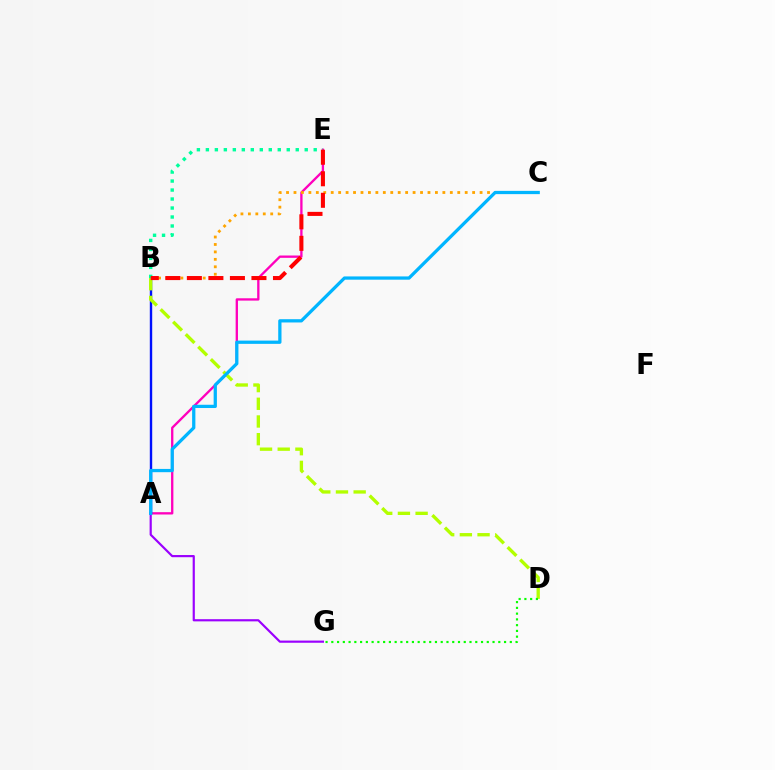{('A', 'E'): [{'color': '#ff00bd', 'line_style': 'solid', 'thickness': 1.67}], ('A', 'B'): [{'color': '#0010ff', 'line_style': 'solid', 'thickness': 1.72}], ('A', 'G'): [{'color': '#9b00ff', 'line_style': 'solid', 'thickness': 1.57}], ('B', 'C'): [{'color': '#ffa500', 'line_style': 'dotted', 'thickness': 2.02}], ('B', 'D'): [{'color': '#b3ff00', 'line_style': 'dashed', 'thickness': 2.4}], ('A', 'C'): [{'color': '#00b5ff', 'line_style': 'solid', 'thickness': 2.35}], ('B', 'E'): [{'color': '#00ff9d', 'line_style': 'dotted', 'thickness': 2.44}, {'color': '#ff0000', 'line_style': 'dashed', 'thickness': 2.92}], ('D', 'G'): [{'color': '#08ff00', 'line_style': 'dotted', 'thickness': 1.56}]}